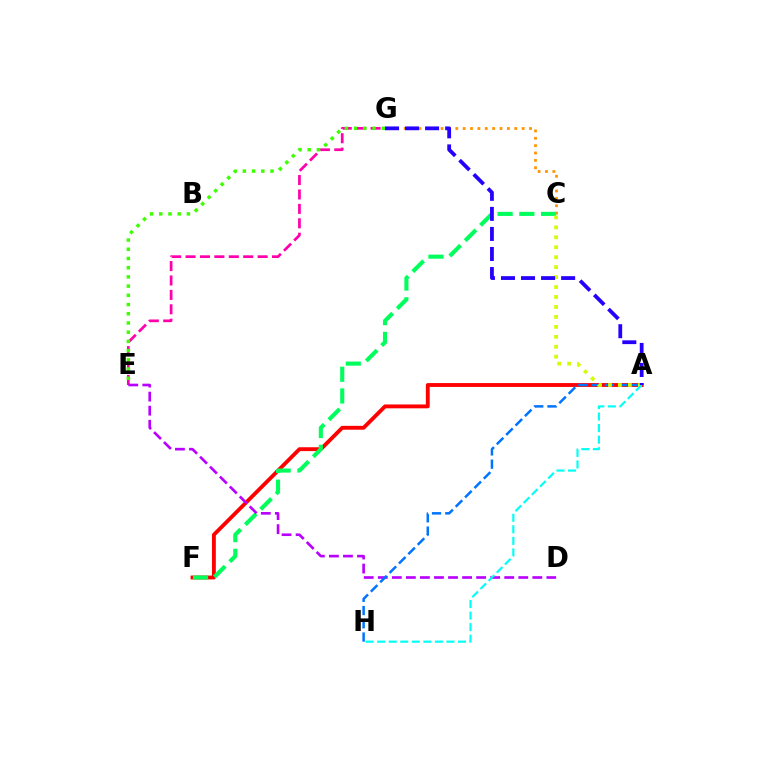{('E', 'G'): [{'color': '#ff00ac', 'line_style': 'dashed', 'thickness': 1.96}, {'color': '#3dff00', 'line_style': 'dotted', 'thickness': 2.5}], ('C', 'G'): [{'color': '#ff9400', 'line_style': 'dotted', 'thickness': 2.0}], ('A', 'F'): [{'color': '#ff0000', 'line_style': 'solid', 'thickness': 2.77}], ('C', 'F'): [{'color': '#00ff5c', 'line_style': 'dashed', 'thickness': 2.95}], ('D', 'E'): [{'color': '#b900ff', 'line_style': 'dashed', 'thickness': 1.91}], ('A', 'H'): [{'color': '#0074ff', 'line_style': 'dashed', 'thickness': 1.8}, {'color': '#00fff6', 'line_style': 'dashed', 'thickness': 1.57}], ('A', 'C'): [{'color': '#d1ff00', 'line_style': 'dotted', 'thickness': 2.7}], ('A', 'G'): [{'color': '#2500ff', 'line_style': 'dashed', 'thickness': 2.72}]}